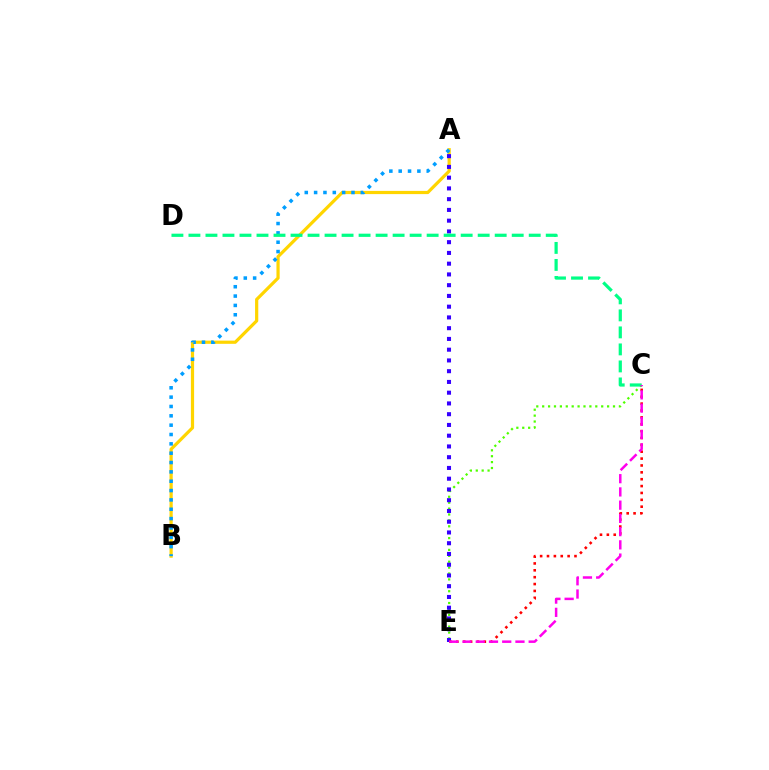{('A', 'B'): [{'color': '#ffd500', 'line_style': 'solid', 'thickness': 2.31}, {'color': '#009eff', 'line_style': 'dotted', 'thickness': 2.54}], ('C', 'E'): [{'color': '#4fff00', 'line_style': 'dotted', 'thickness': 1.6}, {'color': '#ff0000', 'line_style': 'dotted', 'thickness': 1.87}, {'color': '#ff00ed', 'line_style': 'dashed', 'thickness': 1.8}], ('A', 'E'): [{'color': '#3700ff', 'line_style': 'dotted', 'thickness': 2.92}], ('C', 'D'): [{'color': '#00ff86', 'line_style': 'dashed', 'thickness': 2.31}]}